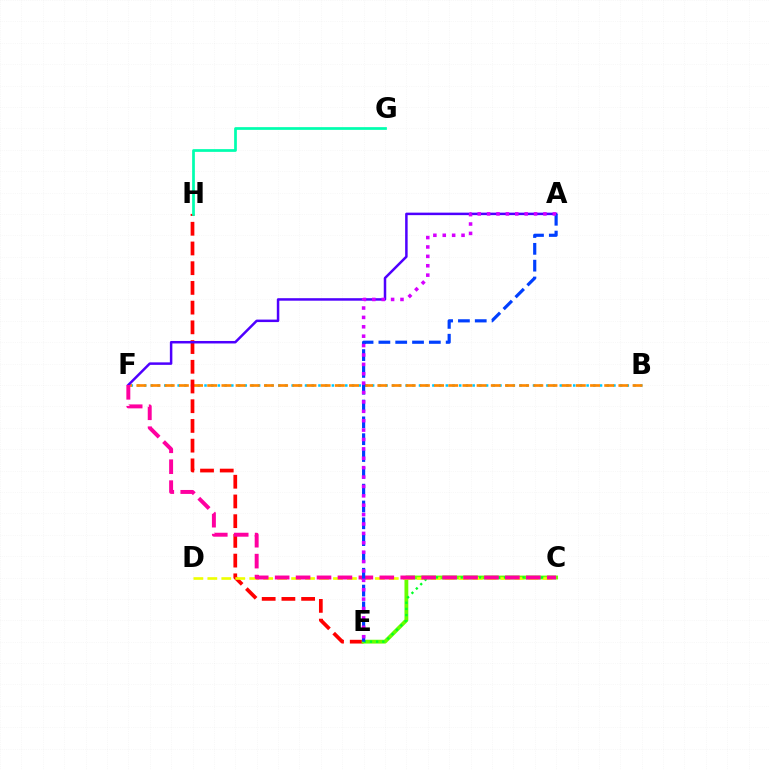{('B', 'F'): [{'color': '#00c7ff', 'line_style': 'dotted', 'thickness': 1.82}, {'color': '#ff8800', 'line_style': 'dashed', 'thickness': 1.93}], ('E', 'H'): [{'color': '#ff0000', 'line_style': 'dashed', 'thickness': 2.68}], ('C', 'E'): [{'color': '#66ff00', 'line_style': 'solid', 'thickness': 2.76}, {'color': '#00ff27', 'line_style': 'dotted', 'thickness': 1.68}], ('C', 'D'): [{'color': '#eeff00', 'line_style': 'dashed', 'thickness': 1.9}], ('A', 'F'): [{'color': '#4f00ff', 'line_style': 'solid', 'thickness': 1.8}], ('C', 'F'): [{'color': '#ff00a0', 'line_style': 'dashed', 'thickness': 2.84}], ('A', 'E'): [{'color': '#003fff', 'line_style': 'dashed', 'thickness': 2.29}, {'color': '#d600ff', 'line_style': 'dotted', 'thickness': 2.55}], ('G', 'H'): [{'color': '#00ffaf', 'line_style': 'solid', 'thickness': 1.96}]}